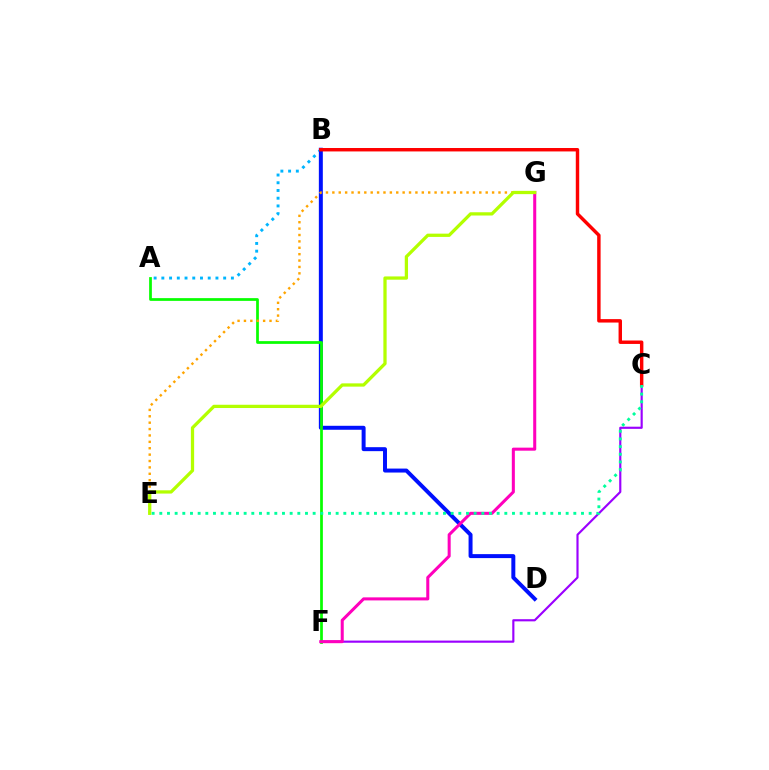{('A', 'B'): [{'color': '#00b5ff', 'line_style': 'dotted', 'thickness': 2.1}], ('B', 'D'): [{'color': '#0010ff', 'line_style': 'solid', 'thickness': 2.86}], ('C', 'F'): [{'color': '#9b00ff', 'line_style': 'solid', 'thickness': 1.55}], ('A', 'F'): [{'color': '#08ff00', 'line_style': 'solid', 'thickness': 1.97}], ('E', 'G'): [{'color': '#ffa500', 'line_style': 'dotted', 'thickness': 1.74}, {'color': '#b3ff00', 'line_style': 'solid', 'thickness': 2.35}], ('F', 'G'): [{'color': '#ff00bd', 'line_style': 'solid', 'thickness': 2.19}], ('B', 'C'): [{'color': '#ff0000', 'line_style': 'solid', 'thickness': 2.47}], ('C', 'E'): [{'color': '#00ff9d', 'line_style': 'dotted', 'thickness': 2.08}]}